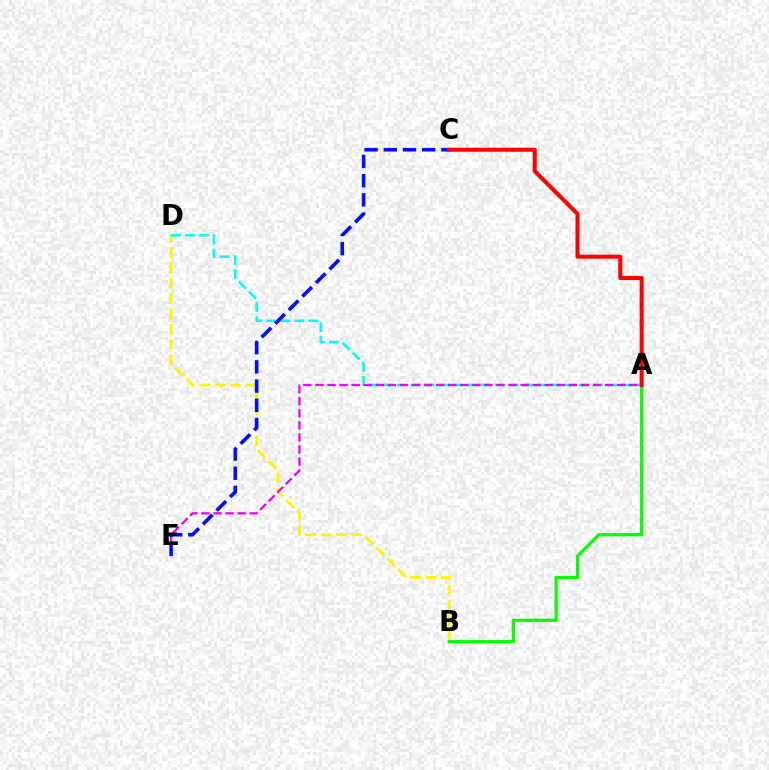{('B', 'D'): [{'color': '#fcf500', 'line_style': 'dashed', 'thickness': 2.09}], ('A', 'B'): [{'color': '#08ff00', 'line_style': 'solid', 'thickness': 2.33}], ('A', 'D'): [{'color': '#00fff6', 'line_style': 'dashed', 'thickness': 1.9}], ('A', 'E'): [{'color': '#ee00ff', 'line_style': 'dashed', 'thickness': 1.64}], ('C', 'E'): [{'color': '#0010ff', 'line_style': 'dashed', 'thickness': 2.61}], ('A', 'C'): [{'color': '#ff0000', 'line_style': 'solid', 'thickness': 2.91}]}